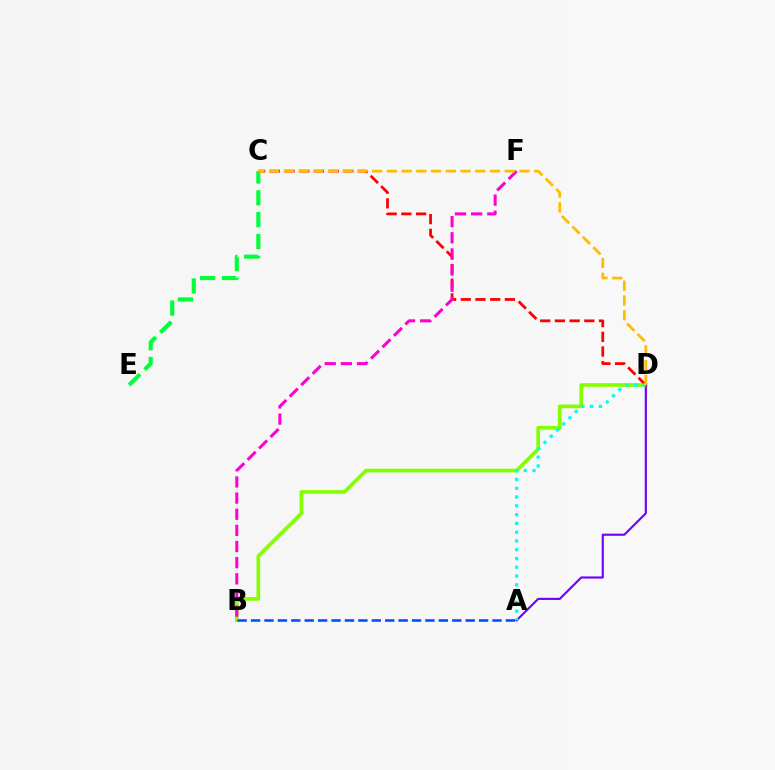{('B', 'D'): [{'color': '#84ff00', 'line_style': 'solid', 'thickness': 2.64}], ('C', 'D'): [{'color': '#ff0000', 'line_style': 'dashed', 'thickness': 2.0}, {'color': '#ffbd00', 'line_style': 'dashed', 'thickness': 2.0}], ('A', 'D'): [{'color': '#7200ff', 'line_style': 'solid', 'thickness': 1.54}, {'color': '#00fff6', 'line_style': 'dotted', 'thickness': 2.38}], ('C', 'E'): [{'color': '#00ff39', 'line_style': 'dashed', 'thickness': 2.96}], ('A', 'B'): [{'color': '#004bff', 'line_style': 'dashed', 'thickness': 1.82}], ('B', 'F'): [{'color': '#ff00cf', 'line_style': 'dashed', 'thickness': 2.19}]}